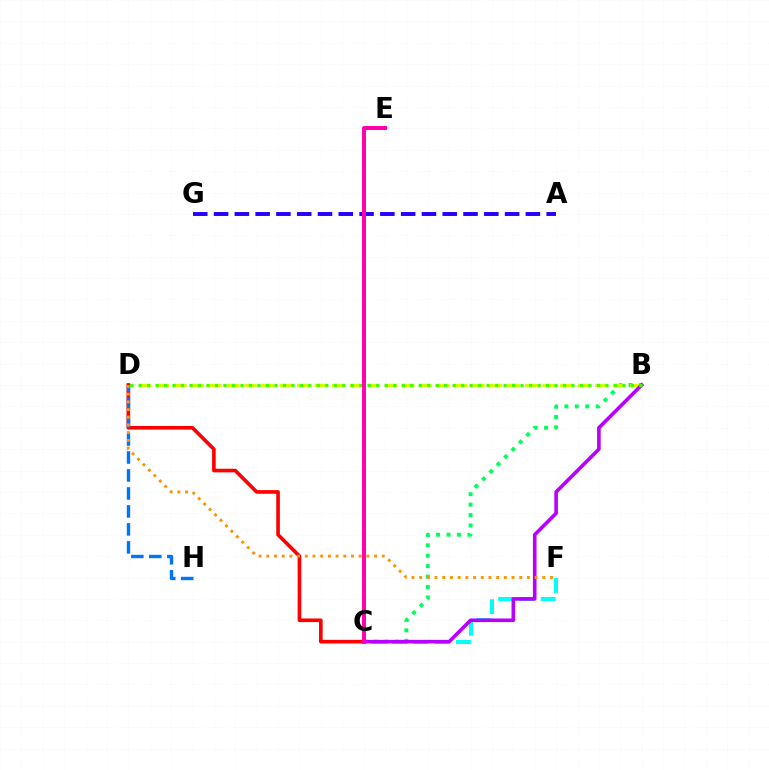{('B', 'C'): [{'color': '#00ff5c', 'line_style': 'dotted', 'thickness': 2.83}, {'color': '#b900ff', 'line_style': 'solid', 'thickness': 2.61}], ('A', 'G'): [{'color': '#2500ff', 'line_style': 'dashed', 'thickness': 2.82}], ('B', 'D'): [{'color': '#d1ff00', 'line_style': 'dashed', 'thickness': 2.38}, {'color': '#3dff00', 'line_style': 'dotted', 'thickness': 2.31}], ('C', 'D'): [{'color': '#ff0000', 'line_style': 'solid', 'thickness': 2.62}], ('C', 'F'): [{'color': '#00fff6', 'line_style': 'dashed', 'thickness': 2.89}], ('D', 'H'): [{'color': '#0074ff', 'line_style': 'dashed', 'thickness': 2.44}], ('D', 'F'): [{'color': '#ff9400', 'line_style': 'dotted', 'thickness': 2.09}], ('C', 'E'): [{'color': '#ff00ac', 'line_style': 'solid', 'thickness': 2.84}]}